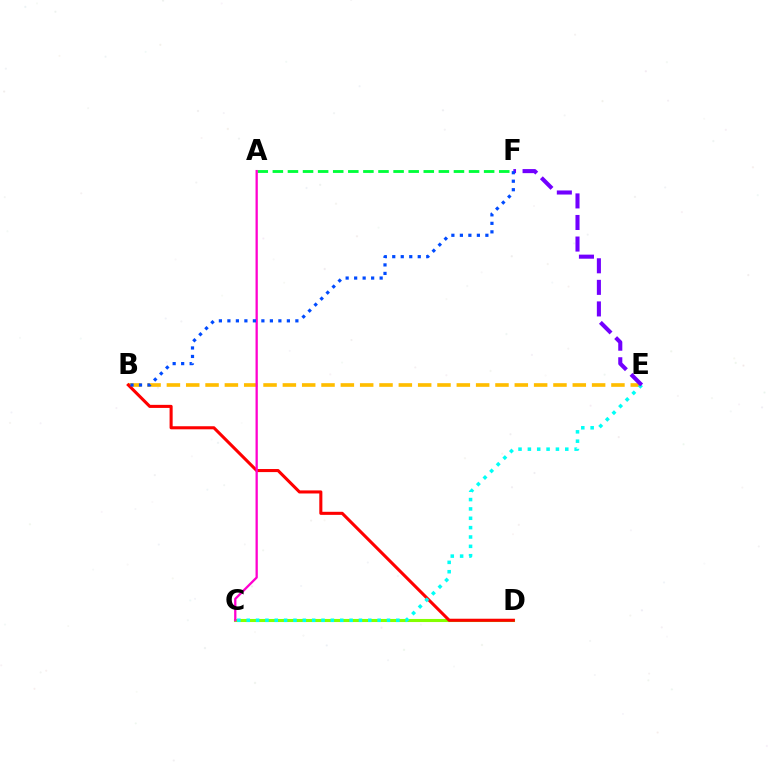{('B', 'E'): [{'color': '#ffbd00', 'line_style': 'dashed', 'thickness': 2.63}], ('C', 'D'): [{'color': '#84ff00', 'line_style': 'solid', 'thickness': 2.22}], ('A', 'F'): [{'color': '#00ff39', 'line_style': 'dashed', 'thickness': 2.05}], ('B', 'D'): [{'color': '#ff0000', 'line_style': 'solid', 'thickness': 2.21}], ('C', 'E'): [{'color': '#00fff6', 'line_style': 'dotted', 'thickness': 2.54}], ('A', 'C'): [{'color': '#ff00cf', 'line_style': 'solid', 'thickness': 1.65}], ('E', 'F'): [{'color': '#7200ff', 'line_style': 'dashed', 'thickness': 2.93}], ('B', 'F'): [{'color': '#004bff', 'line_style': 'dotted', 'thickness': 2.31}]}